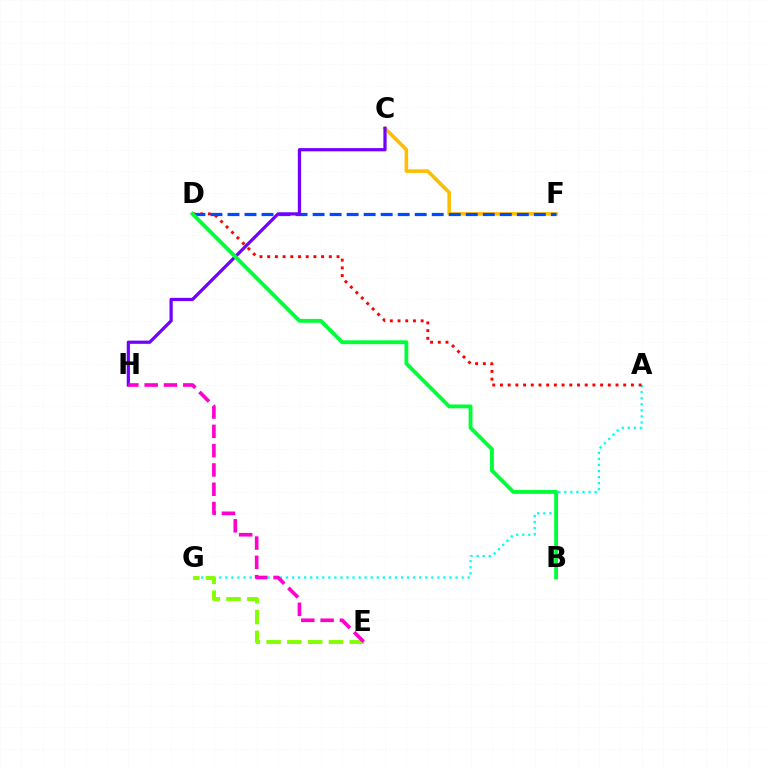{('A', 'G'): [{'color': '#00fff6', 'line_style': 'dotted', 'thickness': 1.65}], ('A', 'D'): [{'color': '#ff0000', 'line_style': 'dotted', 'thickness': 2.09}], ('C', 'F'): [{'color': '#ffbd00', 'line_style': 'solid', 'thickness': 2.56}], ('D', 'F'): [{'color': '#004bff', 'line_style': 'dashed', 'thickness': 2.31}], ('E', 'G'): [{'color': '#84ff00', 'line_style': 'dashed', 'thickness': 2.82}], ('C', 'H'): [{'color': '#7200ff', 'line_style': 'solid', 'thickness': 2.32}], ('E', 'H'): [{'color': '#ff00cf', 'line_style': 'dashed', 'thickness': 2.62}], ('B', 'D'): [{'color': '#00ff39', 'line_style': 'solid', 'thickness': 2.78}]}